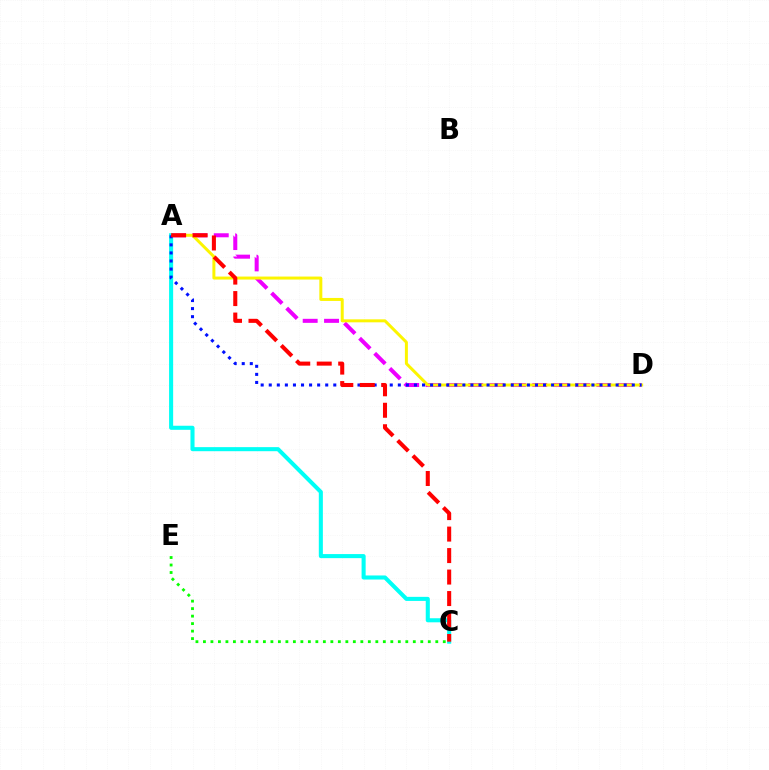{('A', 'D'): [{'color': '#ee00ff', 'line_style': 'dashed', 'thickness': 2.9}, {'color': '#fcf500', 'line_style': 'solid', 'thickness': 2.15}, {'color': '#0010ff', 'line_style': 'dotted', 'thickness': 2.19}], ('C', 'E'): [{'color': '#08ff00', 'line_style': 'dotted', 'thickness': 2.04}], ('A', 'C'): [{'color': '#00fff6', 'line_style': 'solid', 'thickness': 2.93}, {'color': '#ff0000', 'line_style': 'dashed', 'thickness': 2.92}]}